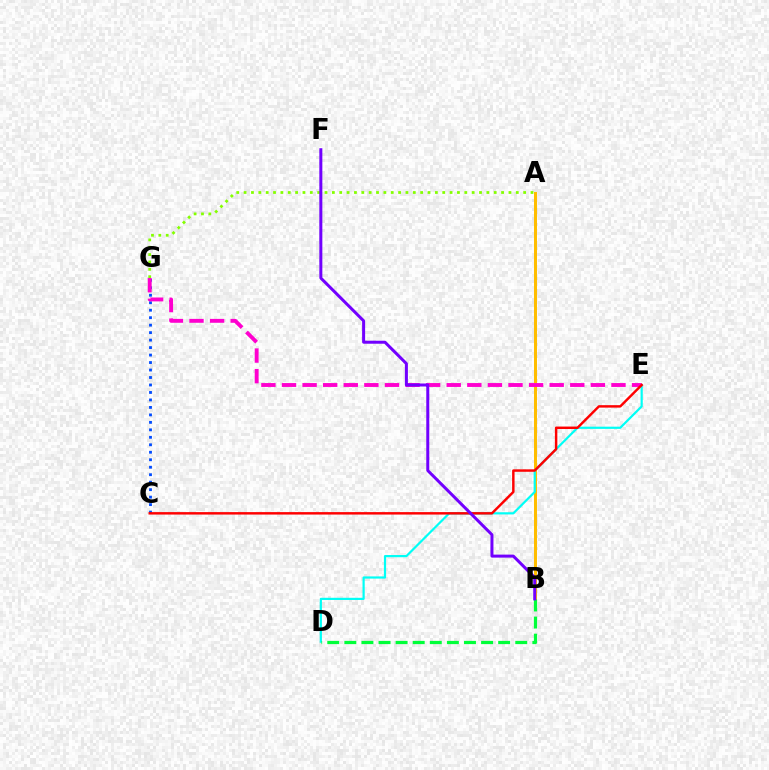{('A', 'G'): [{'color': '#84ff00', 'line_style': 'dotted', 'thickness': 2.0}], ('A', 'B'): [{'color': '#ffbd00', 'line_style': 'solid', 'thickness': 2.16}], ('D', 'E'): [{'color': '#00fff6', 'line_style': 'solid', 'thickness': 1.58}], ('C', 'G'): [{'color': '#004bff', 'line_style': 'dotted', 'thickness': 2.03}], ('E', 'G'): [{'color': '#ff00cf', 'line_style': 'dashed', 'thickness': 2.8}], ('C', 'E'): [{'color': '#ff0000', 'line_style': 'solid', 'thickness': 1.76}], ('B', 'D'): [{'color': '#00ff39', 'line_style': 'dashed', 'thickness': 2.32}], ('B', 'F'): [{'color': '#7200ff', 'line_style': 'solid', 'thickness': 2.16}]}